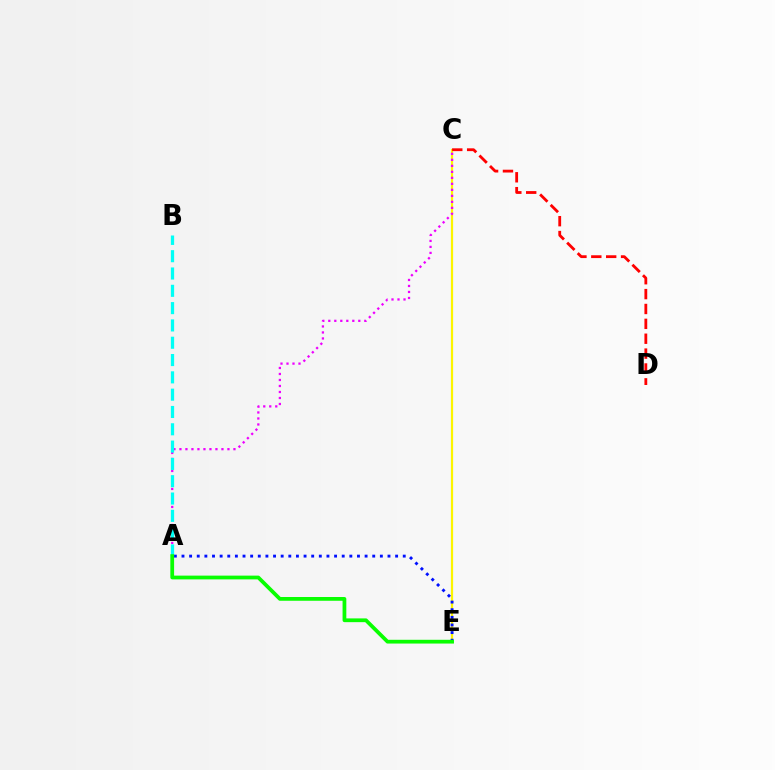{('C', 'E'): [{'color': '#fcf500', 'line_style': 'solid', 'thickness': 1.59}], ('A', 'E'): [{'color': '#0010ff', 'line_style': 'dotted', 'thickness': 2.07}, {'color': '#08ff00', 'line_style': 'solid', 'thickness': 2.7}], ('C', 'D'): [{'color': '#ff0000', 'line_style': 'dashed', 'thickness': 2.02}], ('A', 'C'): [{'color': '#ee00ff', 'line_style': 'dotted', 'thickness': 1.63}], ('A', 'B'): [{'color': '#00fff6', 'line_style': 'dashed', 'thickness': 2.35}]}